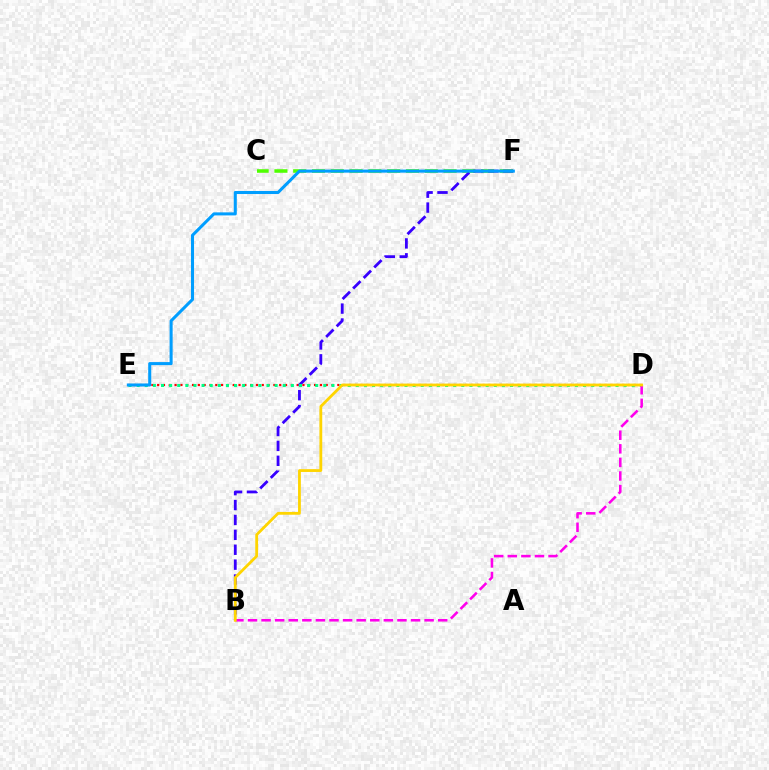{('D', 'E'): [{'color': '#ff0000', 'line_style': 'dotted', 'thickness': 1.58}, {'color': '#00ff86', 'line_style': 'dotted', 'thickness': 2.21}], ('C', 'F'): [{'color': '#4fff00', 'line_style': 'dashed', 'thickness': 2.55}], ('B', 'F'): [{'color': '#3700ff', 'line_style': 'dashed', 'thickness': 2.02}], ('E', 'F'): [{'color': '#009eff', 'line_style': 'solid', 'thickness': 2.19}], ('B', 'D'): [{'color': '#ff00ed', 'line_style': 'dashed', 'thickness': 1.85}, {'color': '#ffd500', 'line_style': 'solid', 'thickness': 2.02}]}